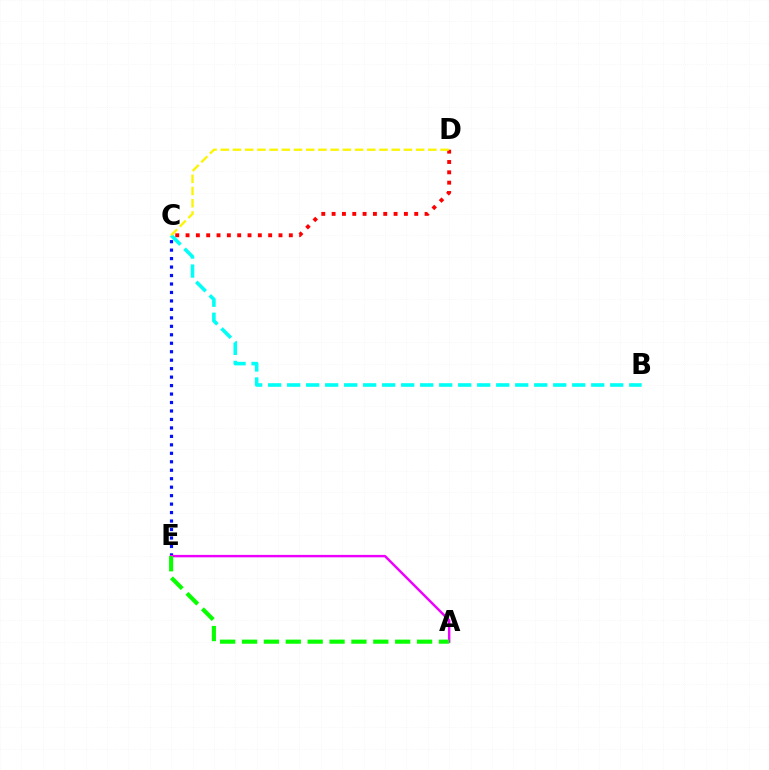{('C', 'D'): [{'color': '#ff0000', 'line_style': 'dotted', 'thickness': 2.81}, {'color': '#fcf500', 'line_style': 'dashed', 'thickness': 1.66}], ('B', 'C'): [{'color': '#00fff6', 'line_style': 'dashed', 'thickness': 2.58}], ('C', 'E'): [{'color': '#0010ff', 'line_style': 'dotted', 'thickness': 2.3}], ('A', 'E'): [{'color': '#ee00ff', 'line_style': 'solid', 'thickness': 1.75}, {'color': '#08ff00', 'line_style': 'dashed', 'thickness': 2.97}]}